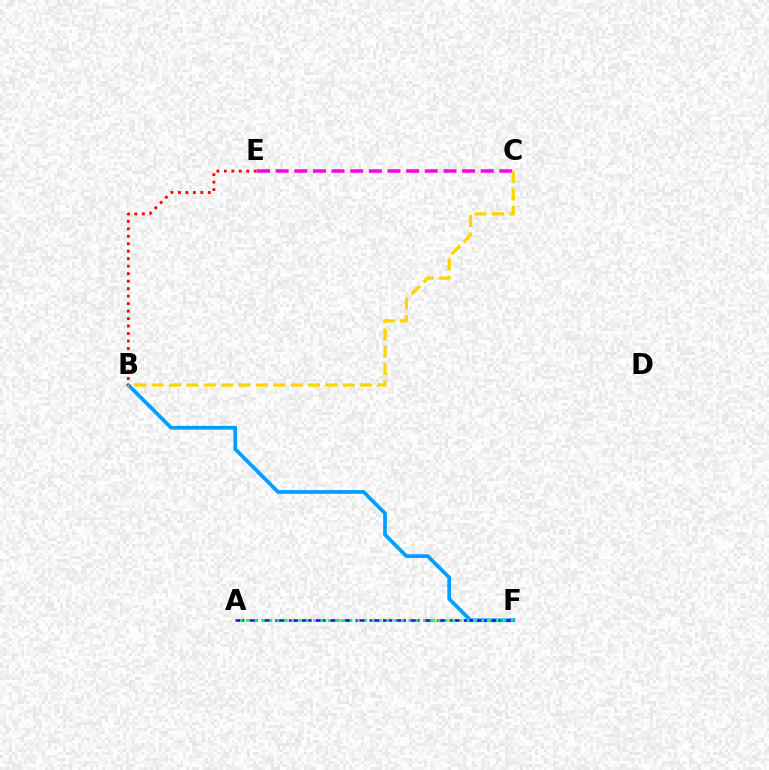{('B', 'F'): [{'color': '#009eff', 'line_style': 'solid', 'thickness': 2.68}], ('C', 'E'): [{'color': '#ff00ed', 'line_style': 'dashed', 'thickness': 2.53}], ('A', 'F'): [{'color': '#4fff00', 'line_style': 'dotted', 'thickness': 2.11}, {'color': '#3700ff', 'line_style': 'dashed', 'thickness': 1.83}, {'color': '#00ff86', 'line_style': 'dotted', 'thickness': 1.99}], ('B', 'C'): [{'color': '#ffd500', 'line_style': 'dashed', 'thickness': 2.36}], ('B', 'E'): [{'color': '#ff0000', 'line_style': 'dotted', 'thickness': 2.03}]}